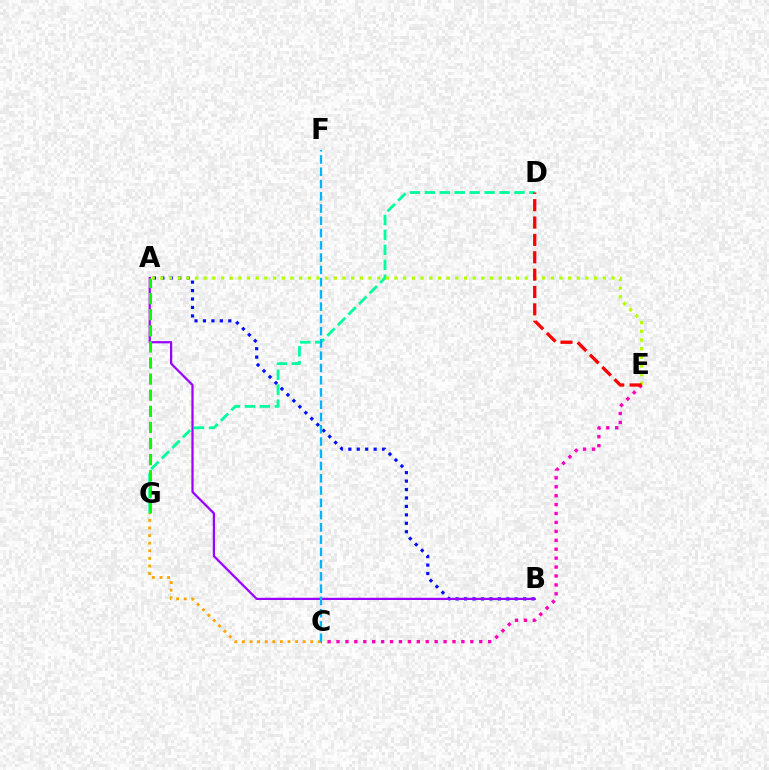{('A', 'B'): [{'color': '#0010ff', 'line_style': 'dotted', 'thickness': 2.29}, {'color': '#9b00ff', 'line_style': 'solid', 'thickness': 1.61}], ('C', 'E'): [{'color': '#ff00bd', 'line_style': 'dotted', 'thickness': 2.42}], ('D', 'G'): [{'color': '#00ff9d', 'line_style': 'dashed', 'thickness': 2.03}], ('C', 'G'): [{'color': '#ffa500', 'line_style': 'dotted', 'thickness': 2.06}], ('A', 'G'): [{'color': '#08ff00', 'line_style': 'dashed', 'thickness': 2.19}], ('A', 'E'): [{'color': '#b3ff00', 'line_style': 'dotted', 'thickness': 2.36}], ('C', 'F'): [{'color': '#00b5ff', 'line_style': 'dashed', 'thickness': 1.67}], ('D', 'E'): [{'color': '#ff0000', 'line_style': 'dashed', 'thickness': 2.36}]}